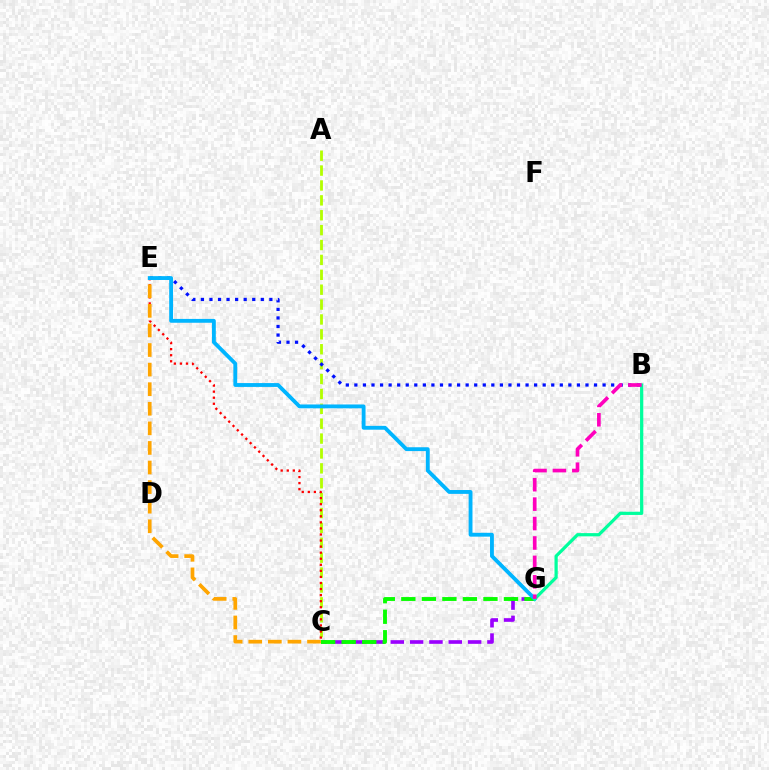{('C', 'G'): [{'color': '#9b00ff', 'line_style': 'dashed', 'thickness': 2.63}, {'color': '#08ff00', 'line_style': 'dashed', 'thickness': 2.79}], ('A', 'C'): [{'color': '#b3ff00', 'line_style': 'dashed', 'thickness': 2.02}], ('B', 'E'): [{'color': '#0010ff', 'line_style': 'dotted', 'thickness': 2.33}], ('C', 'E'): [{'color': '#ff0000', 'line_style': 'dotted', 'thickness': 1.65}, {'color': '#ffa500', 'line_style': 'dashed', 'thickness': 2.66}], ('E', 'G'): [{'color': '#00b5ff', 'line_style': 'solid', 'thickness': 2.77}], ('B', 'G'): [{'color': '#00ff9d', 'line_style': 'solid', 'thickness': 2.32}, {'color': '#ff00bd', 'line_style': 'dashed', 'thickness': 2.64}]}